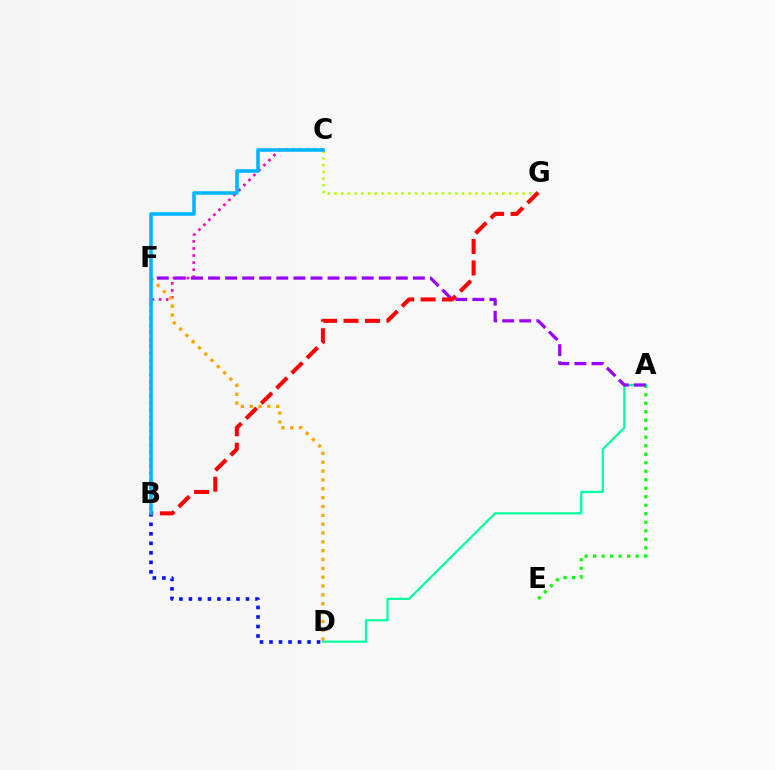{('A', 'E'): [{'color': '#08ff00', 'line_style': 'dotted', 'thickness': 2.31}], ('A', 'D'): [{'color': '#00ff9d', 'line_style': 'solid', 'thickness': 1.6}], ('B', 'C'): [{'color': '#ff00bd', 'line_style': 'dotted', 'thickness': 1.92}, {'color': '#00b5ff', 'line_style': 'solid', 'thickness': 2.55}], ('B', 'D'): [{'color': '#0010ff', 'line_style': 'dotted', 'thickness': 2.58}], ('D', 'F'): [{'color': '#ffa500', 'line_style': 'dotted', 'thickness': 2.4}], ('C', 'G'): [{'color': '#b3ff00', 'line_style': 'dotted', 'thickness': 1.82}], ('A', 'F'): [{'color': '#9b00ff', 'line_style': 'dashed', 'thickness': 2.32}], ('B', 'G'): [{'color': '#ff0000', 'line_style': 'dashed', 'thickness': 2.92}]}